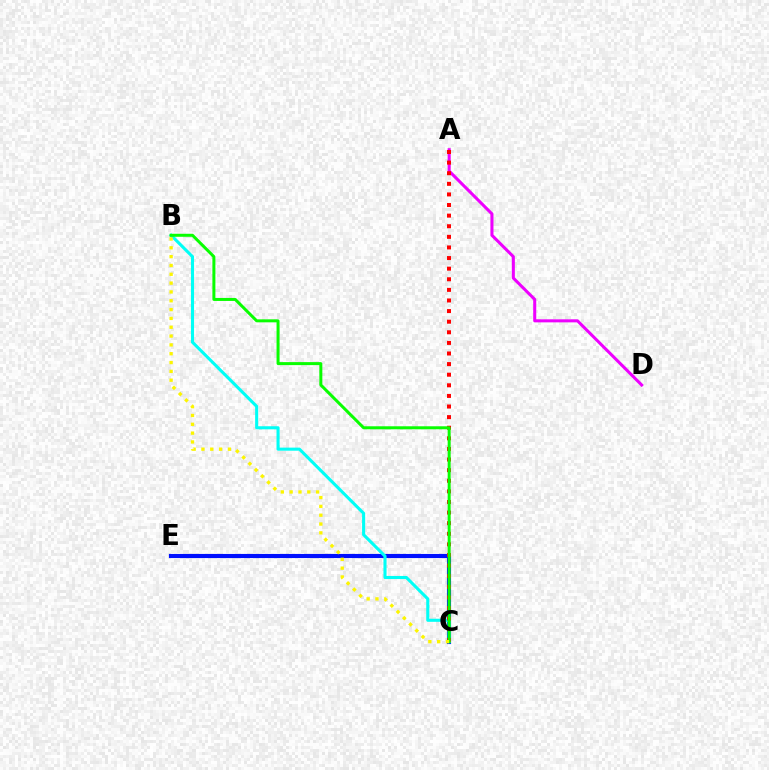{('A', 'D'): [{'color': '#ee00ff', 'line_style': 'solid', 'thickness': 2.2}], ('C', 'E'): [{'color': '#0010ff', 'line_style': 'solid', 'thickness': 2.97}], ('B', 'C'): [{'color': '#00fff6', 'line_style': 'solid', 'thickness': 2.22}, {'color': '#08ff00', 'line_style': 'solid', 'thickness': 2.16}, {'color': '#fcf500', 'line_style': 'dotted', 'thickness': 2.4}], ('A', 'C'): [{'color': '#ff0000', 'line_style': 'dotted', 'thickness': 2.88}]}